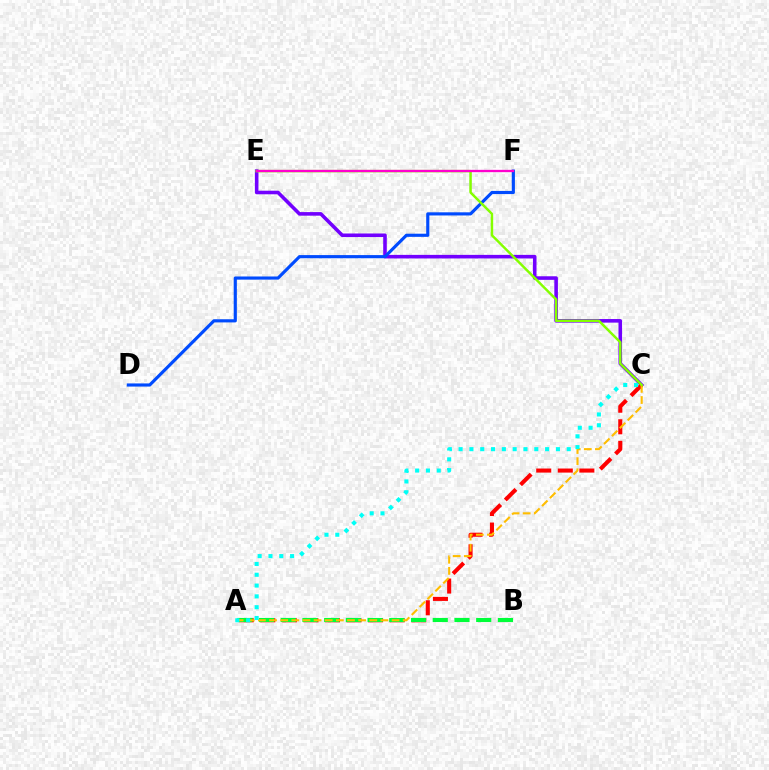{('C', 'E'): [{'color': '#7200ff', 'line_style': 'solid', 'thickness': 2.58}, {'color': '#84ff00', 'line_style': 'solid', 'thickness': 1.77}], ('A', 'C'): [{'color': '#ff0000', 'line_style': 'dashed', 'thickness': 2.93}, {'color': '#ffbd00', 'line_style': 'dashed', 'thickness': 1.51}, {'color': '#00fff6', 'line_style': 'dotted', 'thickness': 2.94}], ('A', 'B'): [{'color': '#00ff39', 'line_style': 'dashed', 'thickness': 2.95}], ('D', 'F'): [{'color': '#004bff', 'line_style': 'solid', 'thickness': 2.27}], ('E', 'F'): [{'color': '#ff00cf', 'line_style': 'solid', 'thickness': 1.66}]}